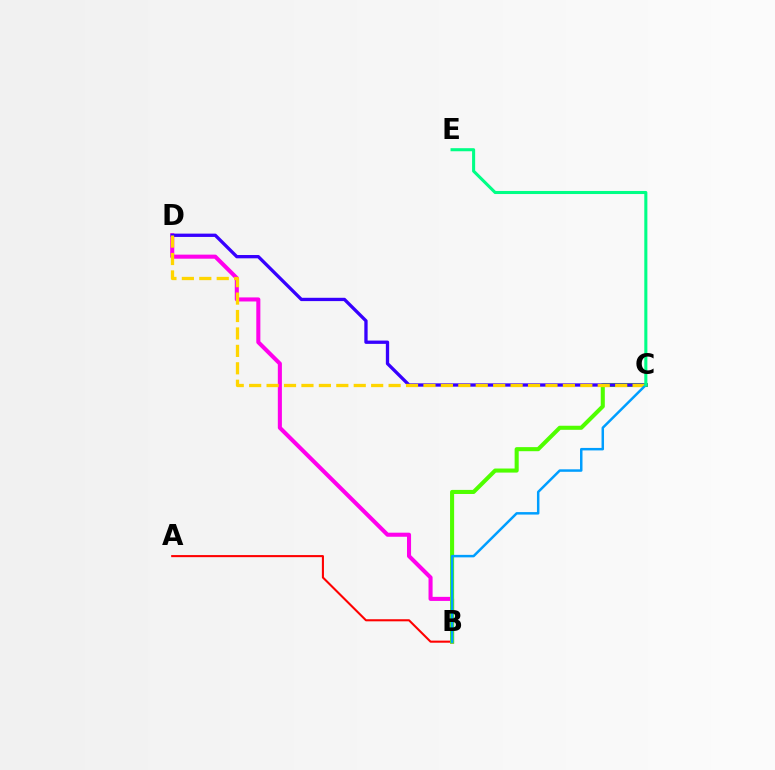{('B', 'D'): [{'color': '#ff00ed', 'line_style': 'solid', 'thickness': 2.93}], ('A', 'B'): [{'color': '#ff0000', 'line_style': 'solid', 'thickness': 1.5}], ('B', 'C'): [{'color': '#4fff00', 'line_style': 'solid', 'thickness': 2.93}, {'color': '#009eff', 'line_style': 'solid', 'thickness': 1.79}], ('C', 'D'): [{'color': '#3700ff', 'line_style': 'solid', 'thickness': 2.38}, {'color': '#ffd500', 'line_style': 'dashed', 'thickness': 2.37}], ('C', 'E'): [{'color': '#00ff86', 'line_style': 'solid', 'thickness': 2.21}]}